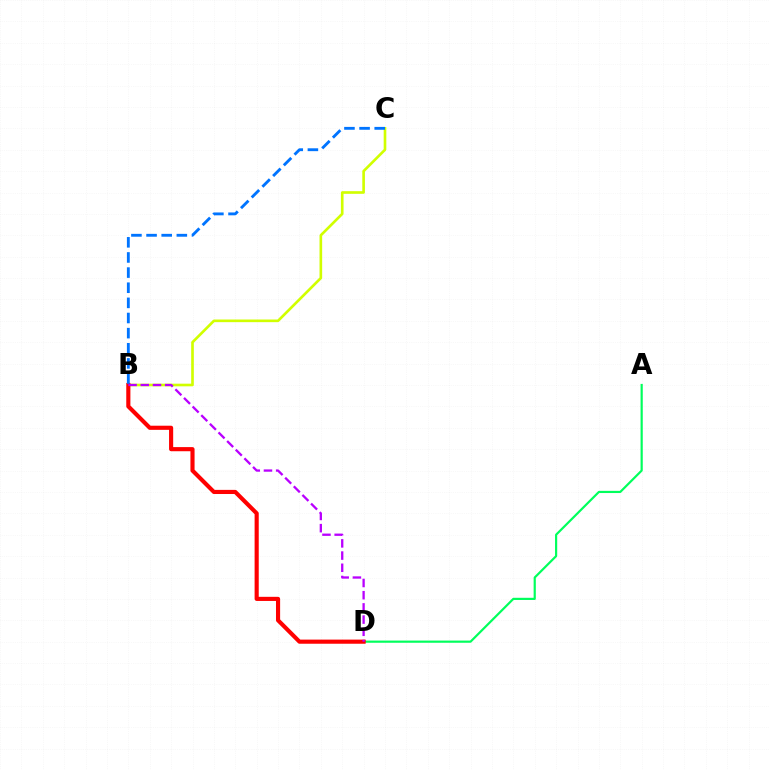{('B', 'C'): [{'color': '#d1ff00', 'line_style': 'solid', 'thickness': 1.9}, {'color': '#0074ff', 'line_style': 'dashed', 'thickness': 2.06}], ('A', 'D'): [{'color': '#00ff5c', 'line_style': 'solid', 'thickness': 1.57}], ('B', 'D'): [{'color': '#ff0000', 'line_style': 'solid', 'thickness': 2.97}, {'color': '#b900ff', 'line_style': 'dashed', 'thickness': 1.66}]}